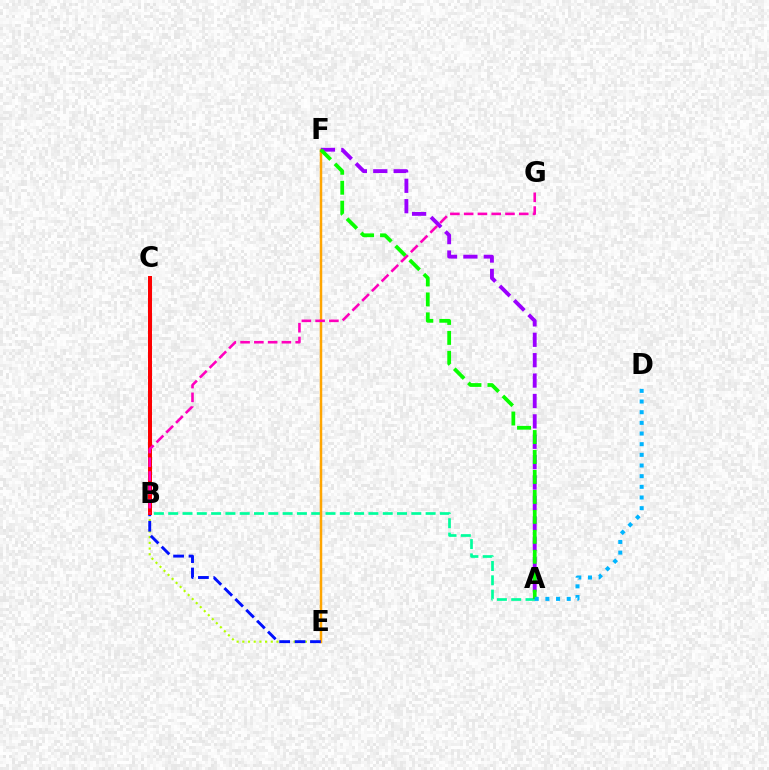{('B', 'E'): [{'color': '#b3ff00', 'line_style': 'dotted', 'thickness': 1.55}], ('A', 'B'): [{'color': '#00ff9d', 'line_style': 'dashed', 'thickness': 1.94}], ('E', 'F'): [{'color': '#ffa500', 'line_style': 'solid', 'thickness': 1.79}], ('C', 'E'): [{'color': '#0010ff', 'line_style': 'dashed', 'thickness': 2.09}], ('B', 'C'): [{'color': '#ff0000', 'line_style': 'solid', 'thickness': 2.86}], ('A', 'F'): [{'color': '#9b00ff', 'line_style': 'dashed', 'thickness': 2.77}, {'color': '#08ff00', 'line_style': 'dashed', 'thickness': 2.71}], ('B', 'G'): [{'color': '#ff00bd', 'line_style': 'dashed', 'thickness': 1.87}], ('A', 'D'): [{'color': '#00b5ff', 'line_style': 'dotted', 'thickness': 2.9}]}